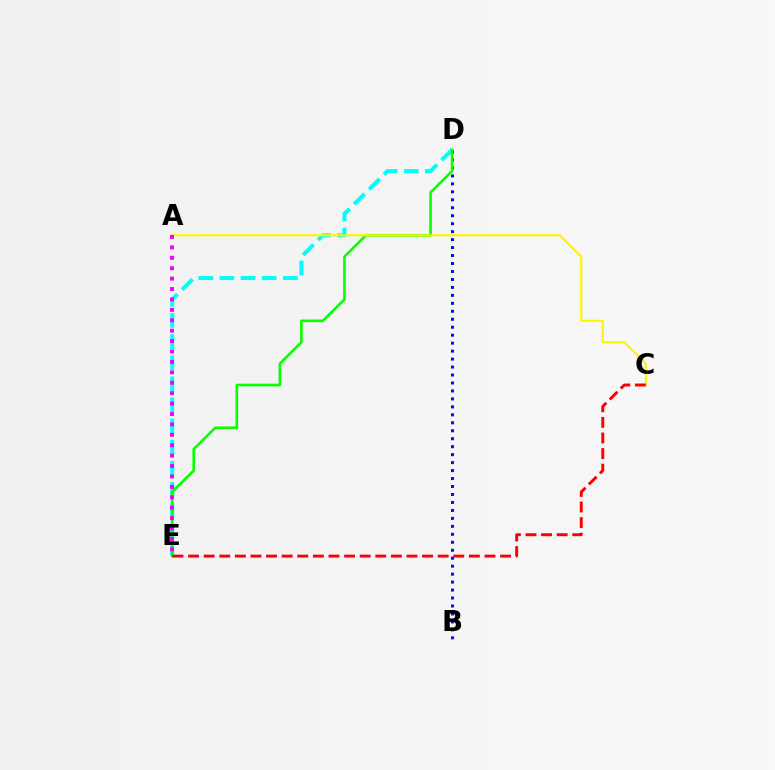{('D', 'E'): [{'color': '#00fff6', 'line_style': 'dashed', 'thickness': 2.87}, {'color': '#08ff00', 'line_style': 'solid', 'thickness': 1.89}], ('B', 'D'): [{'color': '#0010ff', 'line_style': 'dotted', 'thickness': 2.16}], ('A', 'C'): [{'color': '#fcf500', 'line_style': 'solid', 'thickness': 1.51}], ('A', 'E'): [{'color': '#ee00ff', 'line_style': 'dotted', 'thickness': 2.83}], ('C', 'E'): [{'color': '#ff0000', 'line_style': 'dashed', 'thickness': 2.12}]}